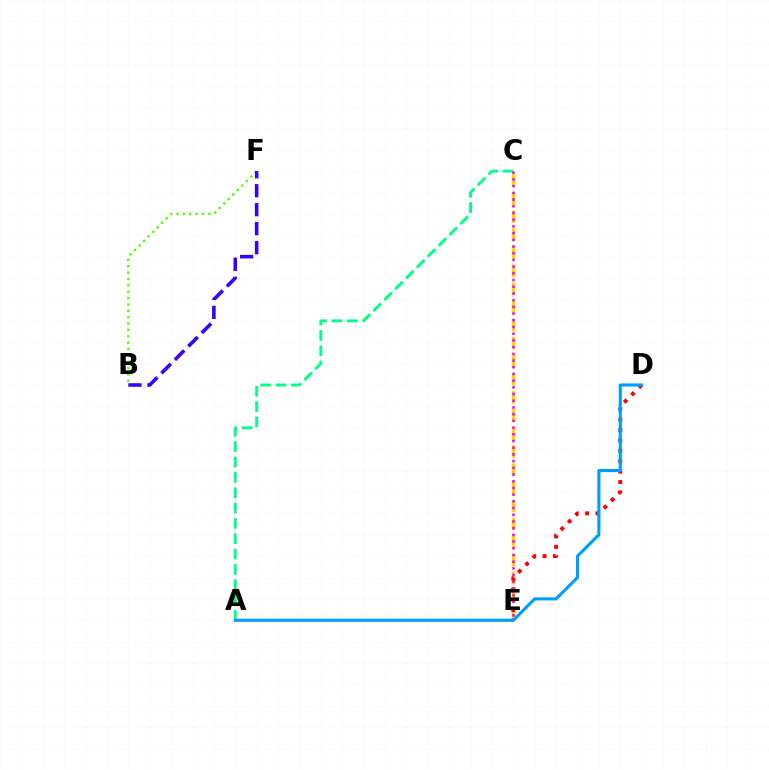{('C', 'E'): [{'color': '#ffd500', 'line_style': 'dashed', 'thickness': 2.45}, {'color': '#ff00ed', 'line_style': 'dotted', 'thickness': 1.82}], ('D', 'E'): [{'color': '#ff0000', 'line_style': 'dotted', 'thickness': 2.82}], ('A', 'C'): [{'color': '#00ff86', 'line_style': 'dashed', 'thickness': 2.09}], ('B', 'F'): [{'color': '#4fff00', 'line_style': 'dotted', 'thickness': 1.73}, {'color': '#3700ff', 'line_style': 'dashed', 'thickness': 2.58}], ('A', 'D'): [{'color': '#009eff', 'line_style': 'solid', 'thickness': 2.25}]}